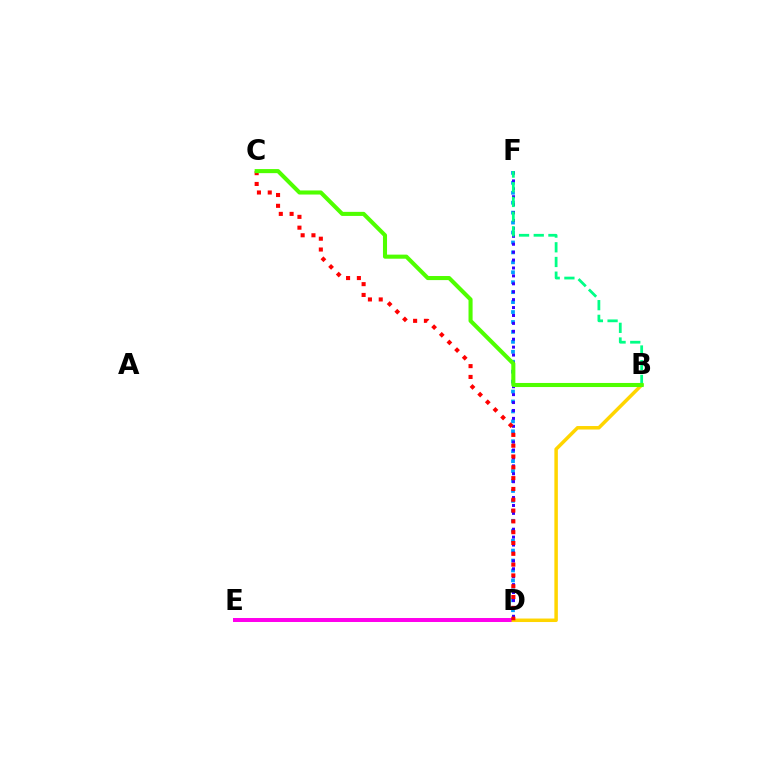{('D', 'E'): [{'color': '#ff00ed', 'line_style': 'solid', 'thickness': 2.87}], ('B', 'D'): [{'color': '#ffd500', 'line_style': 'solid', 'thickness': 2.52}], ('D', 'F'): [{'color': '#009eff', 'line_style': 'dotted', 'thickness': 2.7}, {'color': '#3700ff', 'line_style': 'dotted', 'thickness': 2.15}], ('C', 'D'): [{'color': '#ff0000', 'line_style': 'dotted', 'thickness': 2.94}], ('B', 'F'): [{'color': '#00ff86', 'line_style': 'dashed', 'thickness': 2.0}], ('B', 'C'): [{'color': '#4fff00', 'line_style': 'solid', 'thickness': 2.94}]}